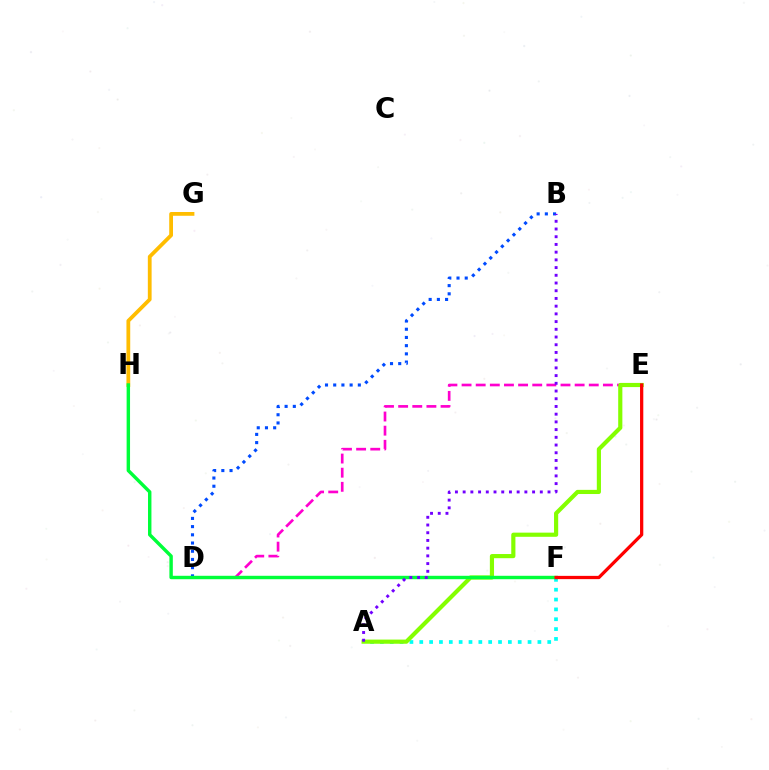{('D', 'E'): [{'color': '#ff00cf', 'line_style': 'dashed', 'thickness': 1.92}], ('B', 'D'): [{'color': '#004bff', 'line_style': 'dotted', 'thickness': 2.23}], ('A', 'F'): [{'color': '#00fff6', 'line_style': 'dotted', 'thickness': 2.67}], ('G', 'H'): [{'color': '#ffbd00', 'line_style': 'solid', 'thickness': 2.72}], ('A', 'E'): [{'color': '#84ff00', 'line_style': 'solid', 'thickness': 3.0}], ('F', 'H'): [{'color': '#00ff39', 'line_style': 'solid', 'thickness': 2.47}], ('A', 'B'): [{'color': '#7200ff', 'line_style': 'dotted', 'thickness': 2.1}], ('E', 'F'): [{'color': '#ff0000', 'line_style': 'solid', 'thickness': 2.35}]}